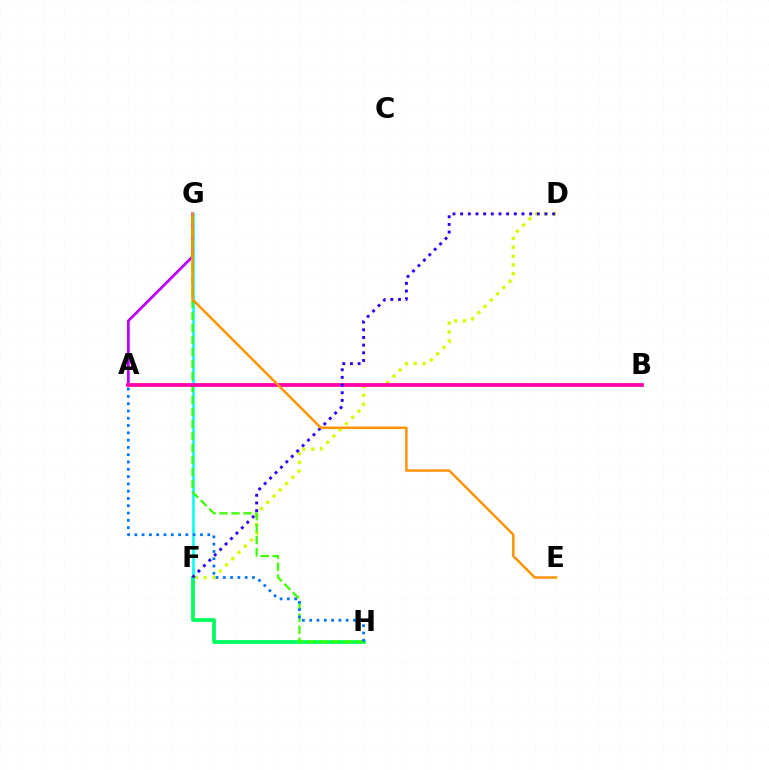{('D', 'F'): [{'color': '#d1ff00', 'line_style': 'dotted', 'thickness': 2.4}, {'color': '#2500ff', 'line_style': 'dotted', 'thickness': 2.08}], ('F', 'H'): [{'color': '#00ff5c', 'line_style': 'solid', 'thickness': 2.68}], ('F', 'G'): [{'color': '#00fff6', 'line_style': 'solid', 'thickness': 1.86}], ('A', 'G'): [{'color': '#b900ff', 'line_style': 'solid', 'thickness': 1.98}], ('A', 'B'): [{'color': '#ff0000', 'line_style': 'dashed', 'thickness': 1.61}, {'color': '#ff00ac', 'line_style': 'solid', 'thickness': 2.69}], ('G', 'H'): [{'color': '#3dff00', 'line_style': 'dashed', 'thickness': 1.63}], ('E', 'G'): [{'color': '#ff9400', 'line_style': 'solid', 'thickness': 1.78}], ('A', 'H'): [{'color': '#0074ff', 'line_style': 'dotted', 'thickness': 1.98}]}